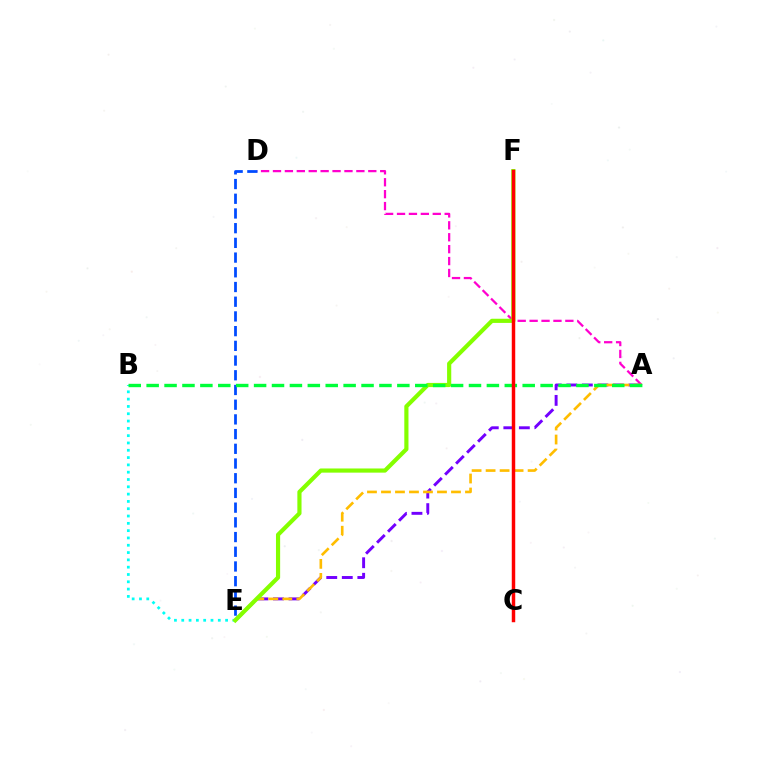{('A', 'D'): [{'color': '#ff00cf', 'line_style': 'dashed', 'thickness': 1.62}], ('A', 'E'): [{'color': '#7200ff', 'line_style': 'dashed', 'thickness': 2.11}, {'color': '#ffbd00', 'line_style': 'dashed', 'thickness': 1.9}], ('D', 'E'): [{'color': '#004bff', 'line_style': 'dashed', 'thickness': 2.0}], ('B', 'E'): [{'color': '#00fff6', 'line_style': 'dotted', 'thickness': 1.99}], ('E', 'F'): [{'color': '#84ff00', 'line_style': 'solid', 'thickness': 3.0}], ('A', 'B'): [{'color': '#00ff39', 'line_style': 'dashed', 'thickness': 2.43}], ('C', 'F'): [{'color': '#ff0000', 'line_style': 'solid', 'thickness': 2.49}]}